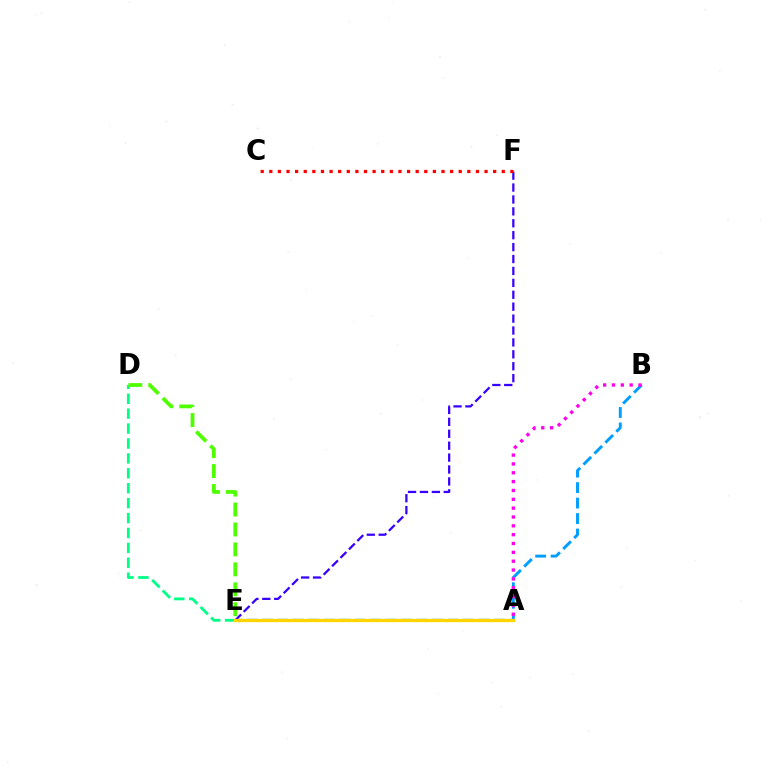{('B', 'E'): [{'color': '#009eff', 'line_style': 'dashed', 'thickness': 2.1}], ('D', 'E'): [{'color': '#00ff86', 'line_style': 'dashed', 'thickness': 2.03}, {'color': '#4fff00', 'line_style': 'dashed', 'thickness': 2.71}], ('A', 'B'): [{'color': '#ff00ed', 'line_style': 'dotted', 'thickness': 2.4}], ('E', 'F'): [{'color': '#3700ff', 'line_style': 'dashed', 'thickness': 1.62}], ('C', 'F'): [{'color': '#ff0000', 'line_style': 'dotted', 'thickness': 2.34}], ('A', 'E'): [{'color': '#ffd500', 'line_style': 'solid', 'thickness': 2.36}]}